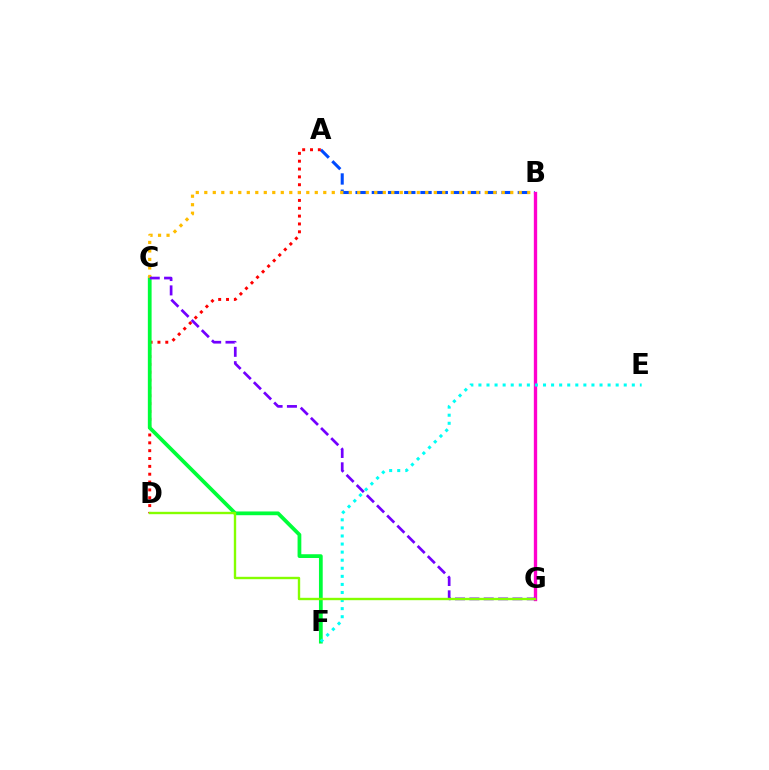{('A', 'B'): [{'color': '#004bff', 'line_style': 'dashed', 'thickness': 2.2}], ('A', 'D'): [{'color': '#ff0000', 'line_style': 'dotted', 'thickness': 2.13}], ('C', 'F'): [{'color': '#00ff39', 'line_style': 'solid', 'thickness': 2.7}], ('B', 'C'): [{'color': '#ffbd00', 'line_style': 'dotted', 'thickness': 2.31}], ('B', 'G'): [{'color': '#ff00cf', 'line_style': 'solid', 'thickness': 2.41}], ('E', 'F'): [{'color': '#00fff6', 'line_style': 'dotted', 'thickness': 2.19}], ('C', 'G'): [{'color': '#7200ff', 'line_style': 'dashed', 'thickness': 1.95}], ('D', 'G'): [{'color': '#84ff00', 'line_style': 'solid', 'thickness': 1.71}]}